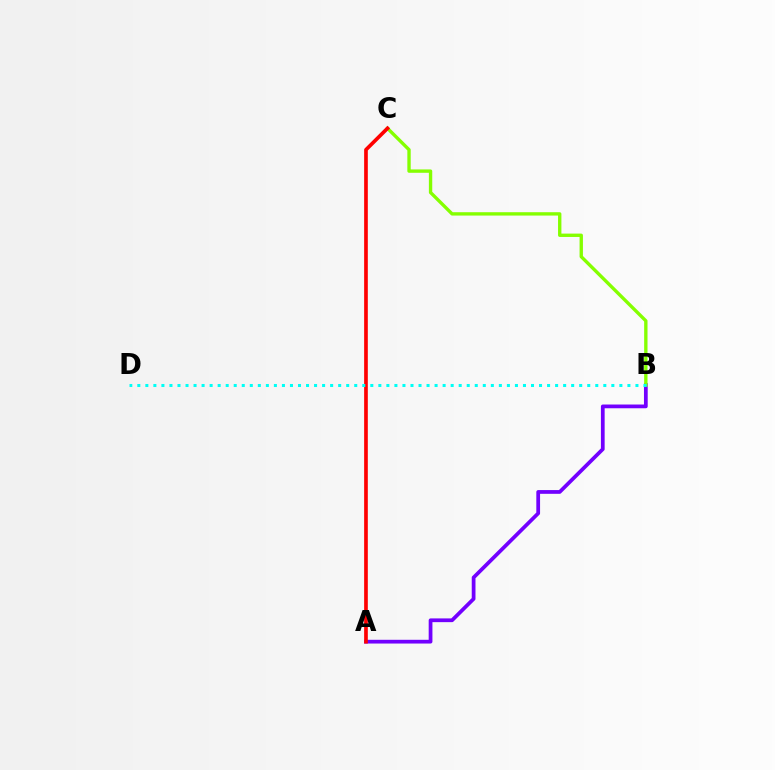{('A', 'B'): [{'color': '#7200ff', 'line_style': 'solid', 'thickness': 2.69}], ('B', 'C'): [{'color': '#84ff00', 'line_style': 'solid', 'thickness': 2.42}], ('A', 'C'): [{'color': '#ff0000', 'line_style': 'solid', 'thickness': 2.64}], ('B', 'D'): [{'color': '#00fff6', 'line_style': 'dotted', 'thickness': 2.18}]}